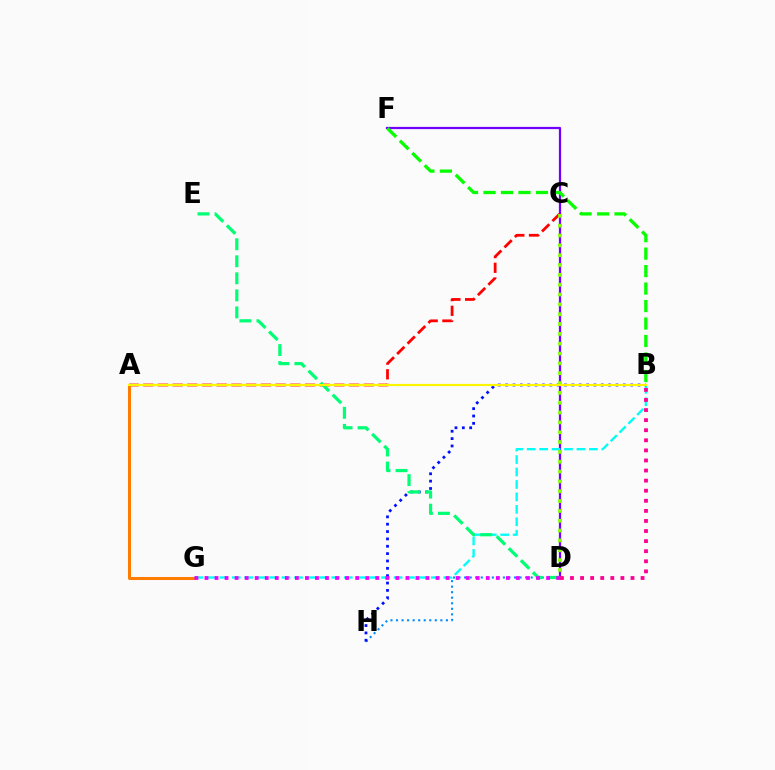{('D', 'H'): [{'color': '#008cff', 'line_style': 'dotted', 'thickness': 1.51}], ('A', 'C'): [{'color': '#ff0000', 'line_style': 'dashed', 'thickness': 2.0}], ('D', 'F'): [{'color': '#7200ff', 'line_style': 'solid', 'thickness': 1.61}], ('B', 'G'): [{'color': '#00fff6', 'line_style': 'dashed', 'thickness': 1.69}], ('A', 'G'): [{'color': '#ff7c00', 'line_style': 'solid', 'thickness': 2.18}], ('B', 'D'): [{'color': '#ff0094', 'line_style': 'dotted', 'thickness': 2.74}], ('B', 'H'): [{'color': '#0010ff', 'line_style': 'dotted', 'thickness': 2.0}], ('C', 'D'): [{'color': '#84ff00', 'line_style': 'dotted', 'thickness': 2.67}], ('D', 'E'): [{'color': '#00ff74', 'line_style': 'dashed', 'thickness': 2.31}], ('B', 'F'): [{'color': '#08ff00', 'line_style': 'dashed', 'thickness': 2.37}], ('A', 'B'): [{'color': '#fcf500', 'line_style': 'solid', 'thickness': 1.55}], ('D', 'G'): [{'color': '#ee00ff', 'line_style': 'dotted', 'thickness': 2.73}]}